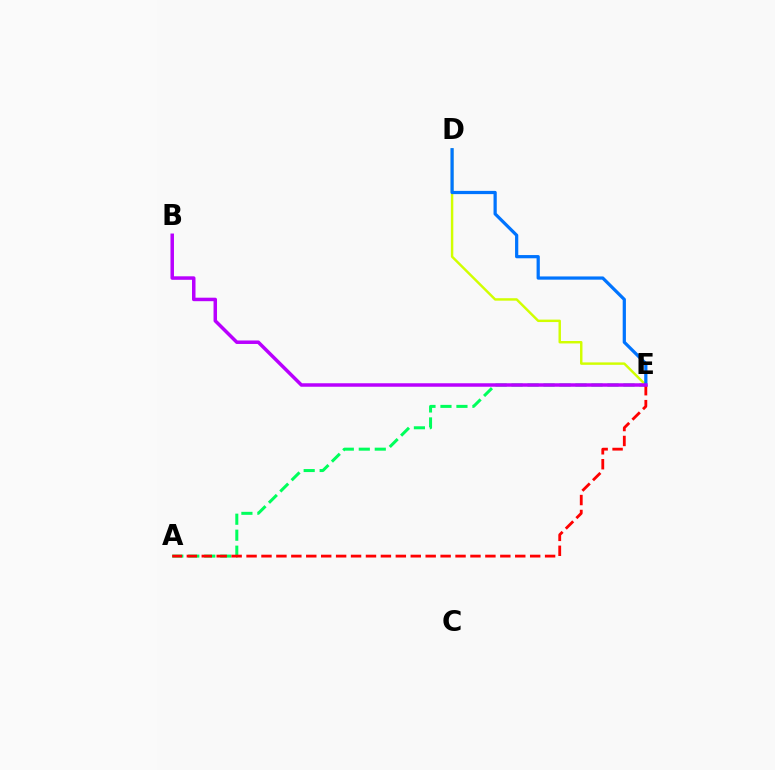{('A', 'E'): [{'color': '#00ff5c', 'line_style': 'dashed', 'thickness': 2.17}, {'color': '#ff0000', 'line_style': 'dashed', 'thickness': 2.03}], ('D', 'E'): [{'color': '#d1ff00', 'line_style': 'solid', 'thickness': 1.76}, {'color': '#0074ff', 'line_style': 'solid', 'thickness': 2.32}], ('B', 'E'): [{'color': '#b900ff', 'line_style': 'solid', 'thickness': 2.51}]}